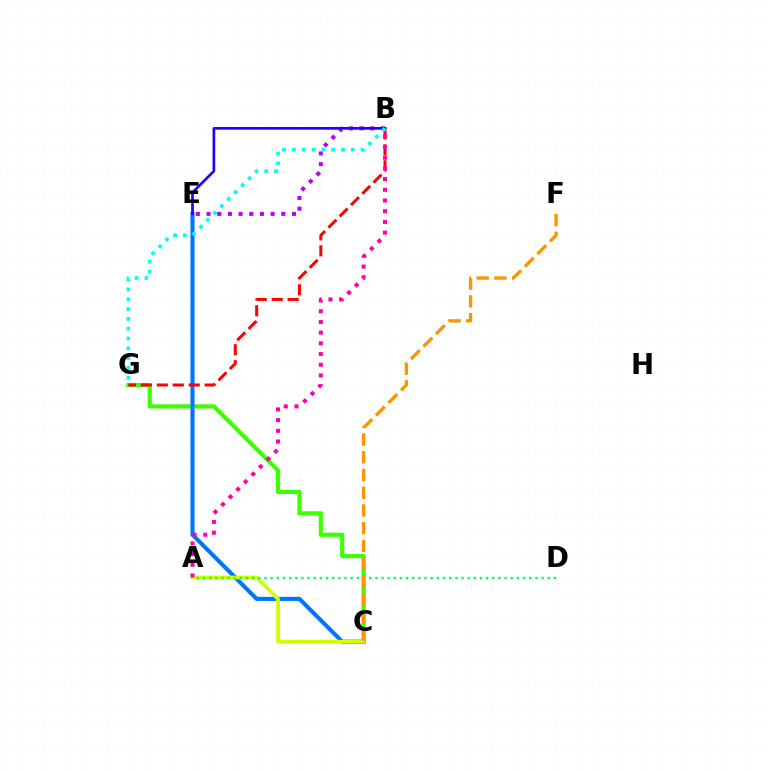{('C', 'G'): [{'color': '#3dff00', 'line_style': 'solid', 'thickness': 3.0}], ('B', 'E'): [{'color': '#b900ff', 'line_style': 'dotted', 'thickness': 2.9}, {'color': '#2500ff', 'line_style': 'solid', 'thickness': 1.94}], ('C', 'E'): [{'color': '#0074ff', 'line_style': 'solid', 'thickness': 2.95}], ('B', 'G'): [{'color': '#ff0000', 'line_style': 'dashed', 'thickness': 2.17}, {'color': '#00fff6', 'line_style': 'dotted', 'thickness': 2.67}], ('A', 'C'): [{'color': '#d1ff00', 'line_style': 'solid', 'thickness': 2.7}], ('A', 'B'): [{'color': '#ff00ac', 'line_style': 'dotted', 'thickness': 2.91}], ('A', 'D'): [{'color': '#00ff5c', 'line_style': 'dotted', 'thickness': 1.67}], ('C', 'F'): [{'color': '#ff9400', 'line_style': 'dashed', 'thickness': 2.41}]}